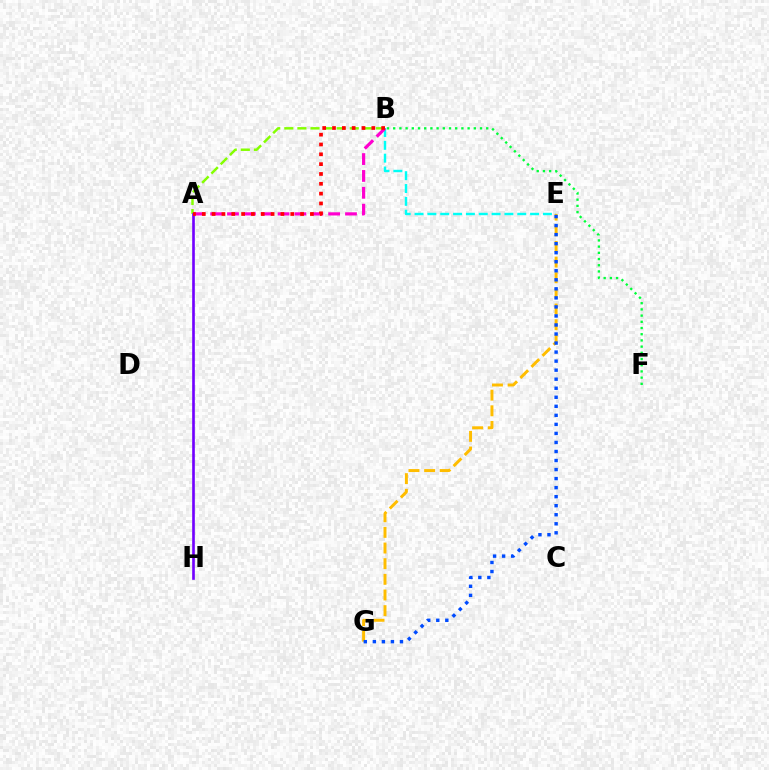{('B', 'E'): [{'color': '#00fff6', 'line_style': 'dashed', 'thickness': 1.74}], ('E', 'G'): [{'color': '#ffbd00', 'line_style': 'dashed', 'thickness': 2.13}, {'color': '#004bff', 'line_style': 'dotted', 'thickness': 2.46}], ('A', 'B'): [{'color': '#84ff00', 'line_style': 'dashed', 'thickness': 1.78}, {'color': '#ff00cf', 'line_style': 'dashed', 'thickness': 2.29}, {'color': '#ff0000', 'line_style': 'dotted', 'thickness': 2.67}], ('A', 'H'): [{'color': '#7200ff', 'line_style': 'solid', 'thickness': 1.9}], ('B', 'F'): [{'color': '#00ff39', 'line_style': 'dotted', 'thickness': 1.68}]}